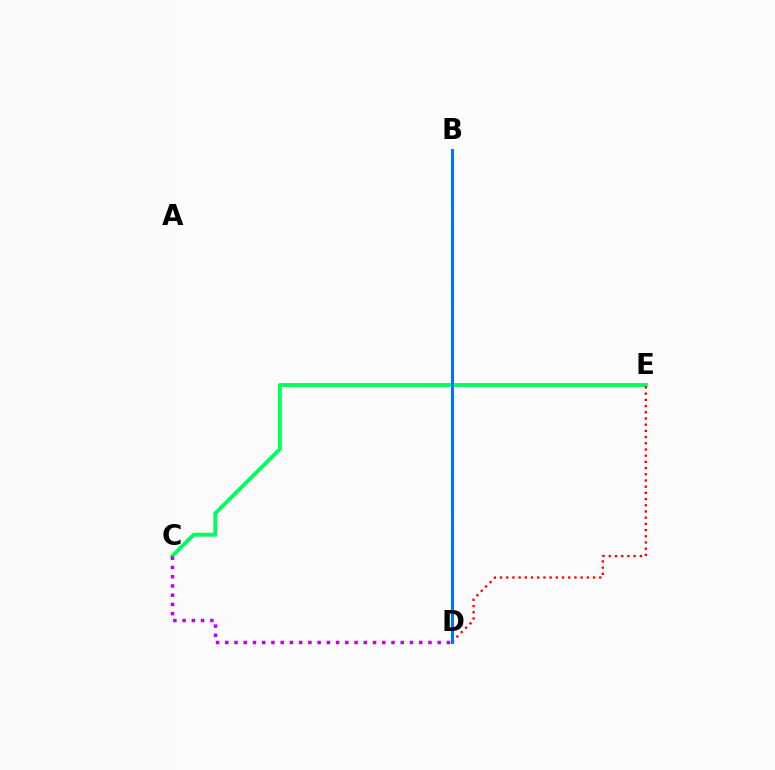{('C', 'E'): [{'color': '#00ff5c', 'line_style': 'solid', 'thickness': 2.8}], ('B', 'D'): [{'color': '#d1ff00', 'line_style': 'dotted', 'thickness': 2.43}, {'color': '#0074ff', 'line_style': 'solid', 'thickness': 2.19}], ('D', 'E'): [{'color': '#ff0000', 'line_style': 'dotted', 'thickness': 1.68}], ('C', 'D'): [{'color': '#b900ff', 'line_style': 'dotted', 'thickness': 2.51}]}